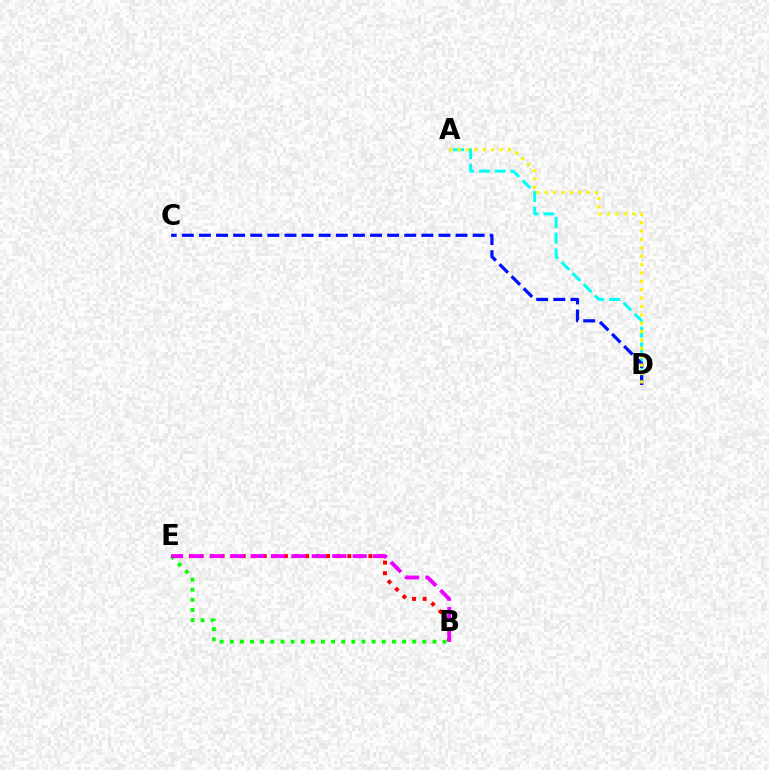{('B', 'E'): [{'color': '#ff0000', 'line_style': 'dotted', 'thickness': 2.87}, {'color': '#08ff00', 'line_style': 'dotted', 'thickness': 2.75}, {'color': '#ee00ff', 'line_style': 'dashed', 'thickness': 2.77}], ('A', 'D'): [{'color': '#00fff6', 'line_style': 'dashed', 'thickness': 2.14}, {'color': '#fcf500', 'line_style': 'dotted', 'thickness': 2.28}], ('C', 'D'): [{'color': '#0010ff', 'line_style': 'dashed', 'thickness': 2.32}]}